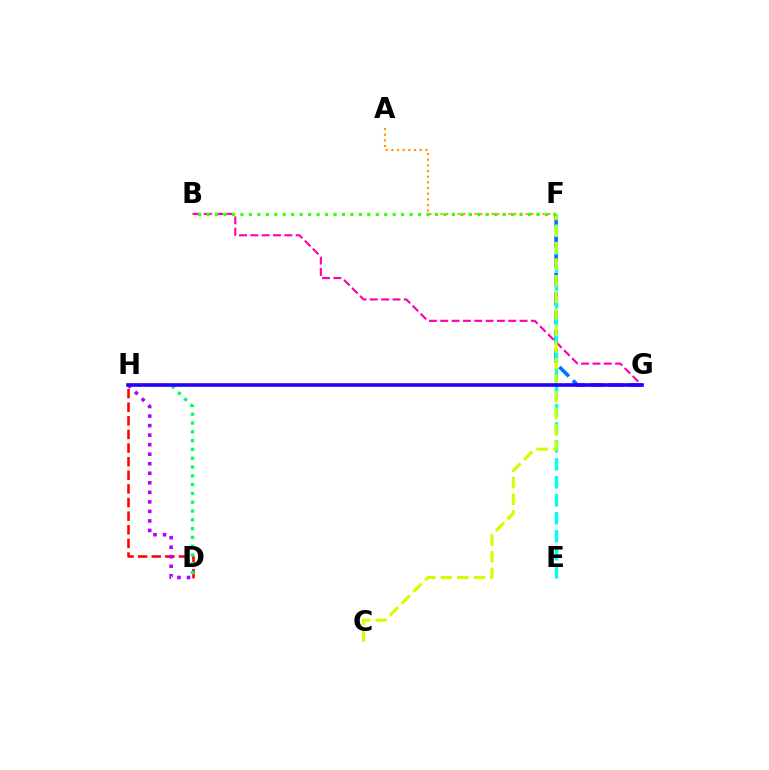{('D', 'H'): [{'color': '#ff0000', 'line_style': 'dashed', 'thickness': 1.85}, {'color': '#b900ff', 'line_style': 'dotted', 'thickness': 2.59}, {'color': '#00ff5c', 'line_style': 'dotted', 'thickness': 2.39}], ('F', 'G'): [{'color': '#0074ff', 'line_style': 'dashed', 'thickness': 2.59}], ('E', 'F'): [{'color': '#00fff6', 'line_style': 'dashed', 'thickness': 2.44}], ('A', 'F'): [{'color': '#ff9400', 'line_style': 'dotted', 'thickness': 1.54}], ('B', 'G'): [{'color': '#ff00ac', 'line_style': 'dashed', 'thickness': 1.54}], ('C', 'F'): [{'color': '#d1ff00', 'line_style': 'dashed', 'thickness': 2.25}], ('B', 'F'): [{'color': '#3dff00', 'line_style': 'dotted', 'thickness': 2.3}], ('G', 'H'): [{'color': '#2500ff', 'line_style': 'solid', 'thickness': 2.62}]}